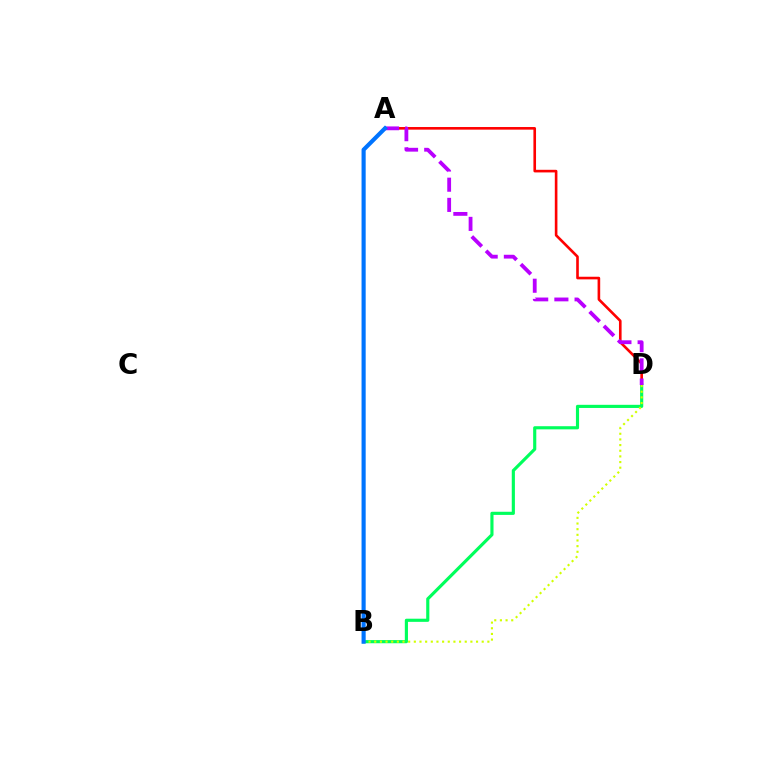{('A', 'D'): [{'color': '#ff0000', 'line_style': 'solid', 'thickness': 1.89}, {'color': '#b900ff', 'line_style': 'dashed', 'thickness': 2.74}], ('B', 'D'): [{'color': '#00ff5c', 'line_style': 'solid', 'thickness': 2.26}, {'color': '#d1ff00', 'line_style': 'dotted', 'thickness': 1.54}], ('A', 'B'): [{'color': '#0074ff', 'line_style': 'solid', 'thickness': 2.97}]}